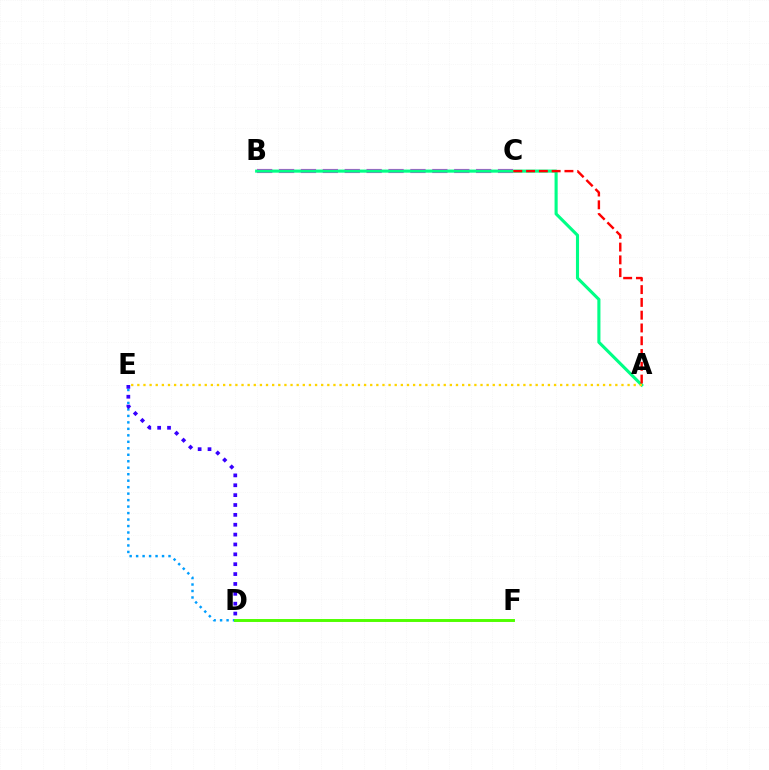{('B', 'C'): [{'color': '#ff00ed', 'line_style': 'dashed', 'thickness': 2.98}], ('A', 'B'): [{'color': '#00ff86', 'line_style': 'solid', 'thickness': 2.24}], ('A', 'E'): [{'color': '#ffd500', 'line_style': 'dotted', 'thickness': 1.66}], ('D', 'E'): [{'color': '#009eff', 'line_style': 'dotted', 'thickness': 1.76}, {'color': '#3700ff', 'line_style': 'dotted', 'thickness': 2.68}], ('D', 'F'): [{'color': '#4fff00', 'line_style': 'solid', 'thickness': 2.11}], ('A', 'C'): [{'color': '#ff0000', 'line_style': 'dashed', 'thickness': 1.74}]}